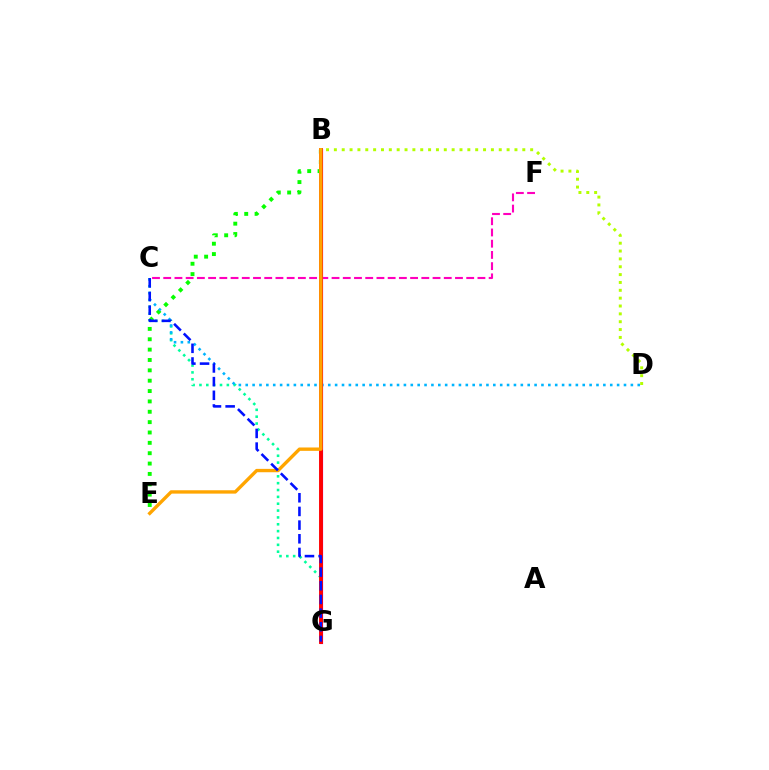{('B', 'E'): [{'color': '#08ff00', 'line_style': 'dotted', 'thickness': 2.81}, {'color': '#ffa500', 'line_style': 'solid', 'thickness': 2.42}], ('C', 'G'): [{'color': '#00ff9d', 'line_style': 'dotted', 'thickness': 1.86}, {'color': '#0010ff', 'line_style': 'dashed', 'thickness': 1.86}], ('C', 'D'): [{'color': '#00b5ff', 'line_style': 'dotted', 'thickness': 1.87}], ('B', 'G'): [{'color': '#9b00ff', 'line_style': 'solid', 'thickness': 2.28}, {'color': '#ff0000', 'line_style': 'solid', 'thickness': 2.8}], ('C', 'F'): [{'color': '#ff00bd', 'line_style': 'dashed', 'thickness': 1.52}], ('B', 'D'): [{'color': '#b3ff00', 'line_style': 'dotted', 'thickness': 2.13}]}